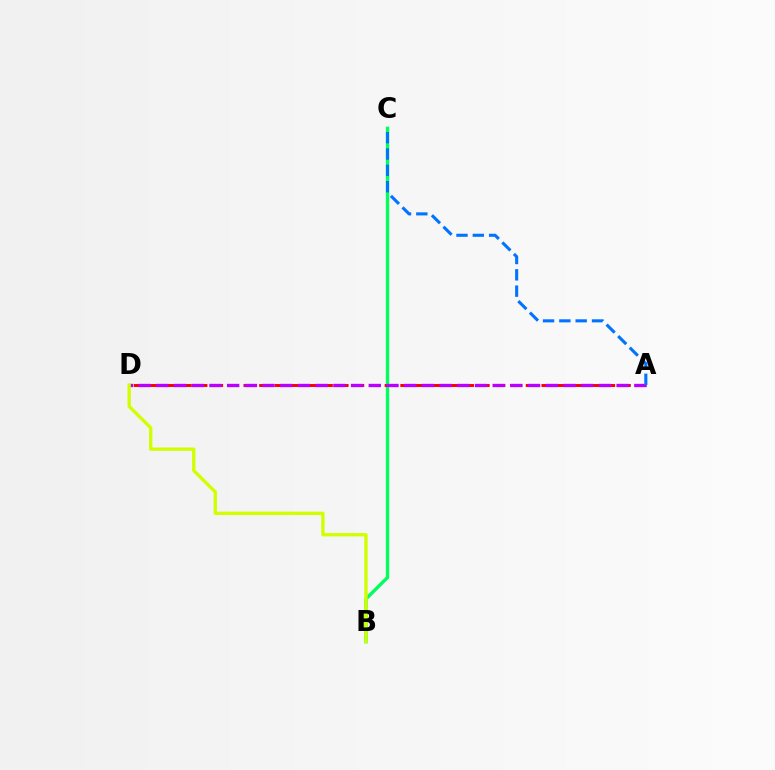{('B', 'C'): [{'color': '#00ff5c', 'line_style': 'solid', 'thickness': 2.41}], ('A', 'D'): [{'color': '#ff0000', 'line_style': 'dashed', 'thickness': 2.13}, {'color': '#b900ff', 'line_style': 'dashed', 'thickness': 2.4}], ('A', 'C'): [{'color': '#0074ff', 'line_style': 'dashed', 'thickness': 2.22}], ('B', 'D'): [{'color': '#d1ff00', 'line_style': 'solid', 'thickness': 2.4}]}